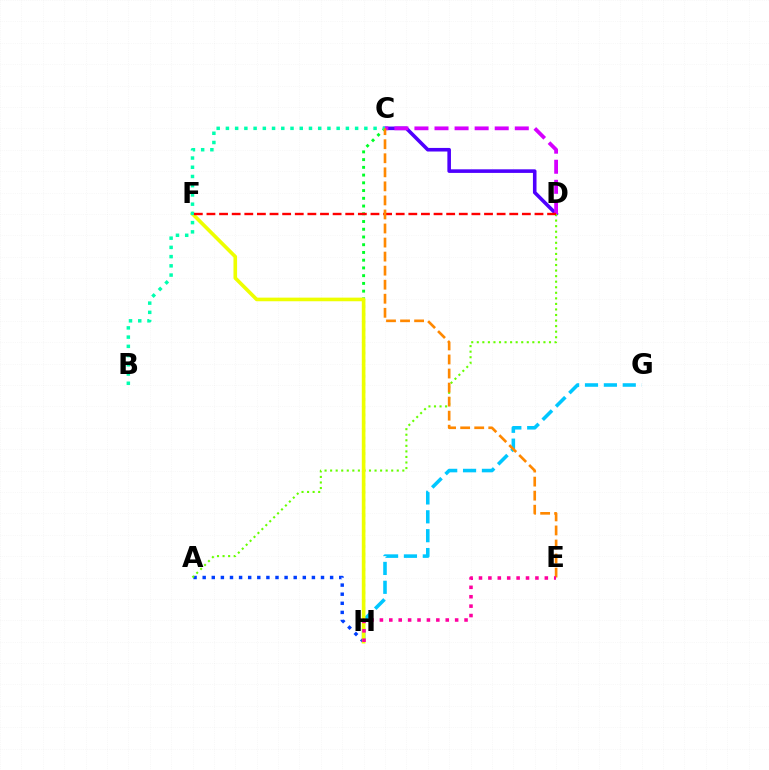{('C', 'D'): [{'color': '#4f00ff', 'line_style': 'solid', 'thickness': 2.58}, {'color': '#d600ff', 'line_style': 'dashed', 'thickness': 2.73}], ('G', 'H'): [{'color': '#00c7ff', 'line_style': 'dashed', 'thickness': 2.56}], ('A', 'H'): [{'color': '#003fff', 'line_style': 'dotted', 'thickness': 2.47}], ('C', 'H'): [{'color': '#00ff27', 'line_style': 'dotted', 'thickness': 2.1}], ('A', 'D'): [{'color': '#66ff00', 'line_style': 'dotted', 'thickness': 1.51}], ('F', 'H'): [{'color': '#eeff00', 'line_style': 'solid', 'thickness': 2.61}], ('B', 'C'): [{'color': '#00ffaf', 'line_style': 'dotted', 'thickness': 2.51}], ('D', 'F'): [{'color': '#ff0000', 'line_style': 'dashed', 'thickness': 1.71}], ('C', 'E'): [{'color': '#ff8800', 'line_style': 'dashed', 'thickness': 1.91}], ('E', 'H'): [{'color': '#ff00a0', 'line_style': 'dotted', 'thickness': 2.56}]}